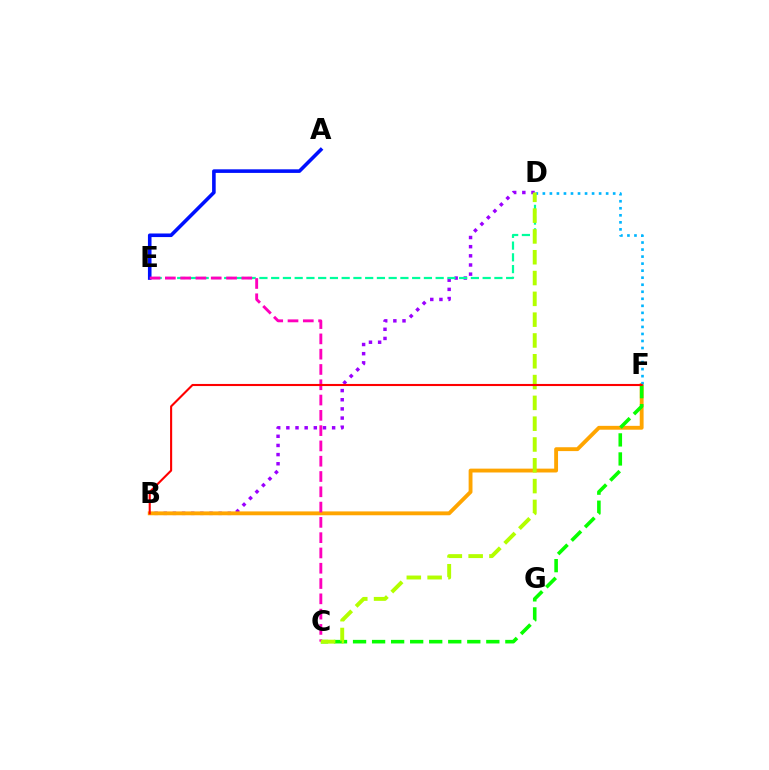{('B', 'D'): [{'color': '#9b00ff', 'line_style': 'dotted', 'thickness': 2.49}], ('B', 'F'): [{'color': '#ffa500', 'line_style': 'solid', 'thickness': 2.78}, {'color': '#ff0000', 'line_style': 'solid', 'thickness': 1.51}], ('D', 'E'): [{'color': '#00ff9d', 'line_style': 'dashed', 'thickness': 1.6}], ('C', 'F'): [{'color': '#08ff00', 'line_style': 'dashed', 'thickness': 2.59}], ('A', 'E'): [{'color': '#0010ff', 'line_style': 'solid', 'thickness': 2.58}], ('D', 'F'): [{'color': '#00b5ff', 'line_style': 'dotted', 'thickness': 1.91}], ('C', 'E'): [{'color': '#ff00bd', 'line_style': 'dashed', 'thickness': 2.08}], ('C', 'D'): [{'color': '#b3ff00', 'line_style': 'dashed', 'thickness': 2.83}]}